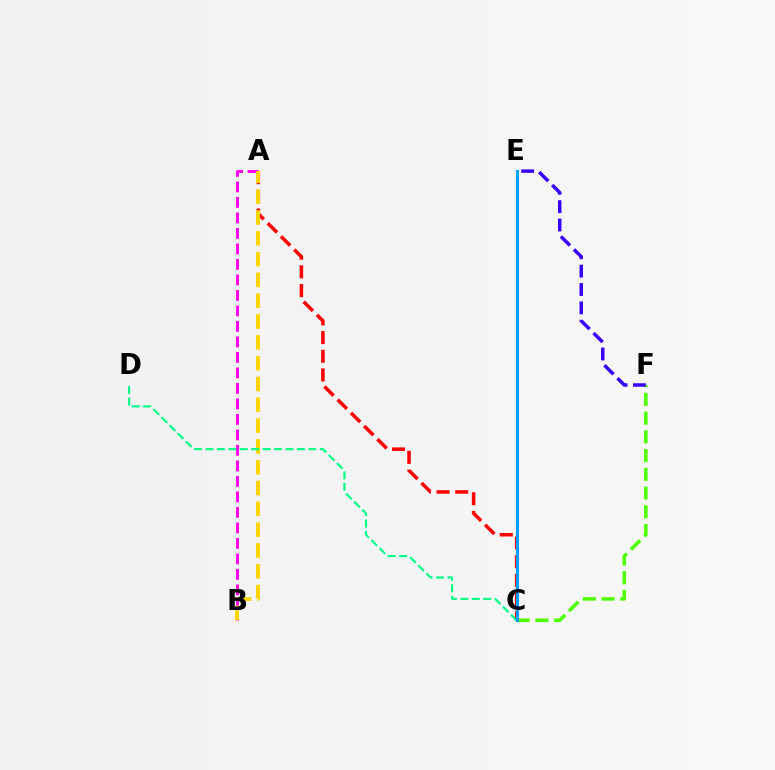{('A', 'C'): [{'color': '#ff0000', 'line_style': 'dashed', 'thickness': 2.54}], ('C', 'F'): [{'color': '#4fff00', 'line_style': 'dashed', 'thickness': 2.54}], ('A', 'B'): [{'color': '#ff00ed', 'line_style': 'dashed', 'thickness': 2.11}, {'color': '#ffd500', 'line_style': 'dashed', 'thickness': 2.83}], ('E', 'F'): [{'color': '#3700ff', 'line_style': 'dashed', 'thickness': 2.49}], ('C', 'D'): [{'color': '#00ff86', 'line_style': 'dashed', 'thickness': 1.55}], ('C', 'E'): [{'color': '#009eff', 'line_style': 'solid', 'thickness': 2.21}]}